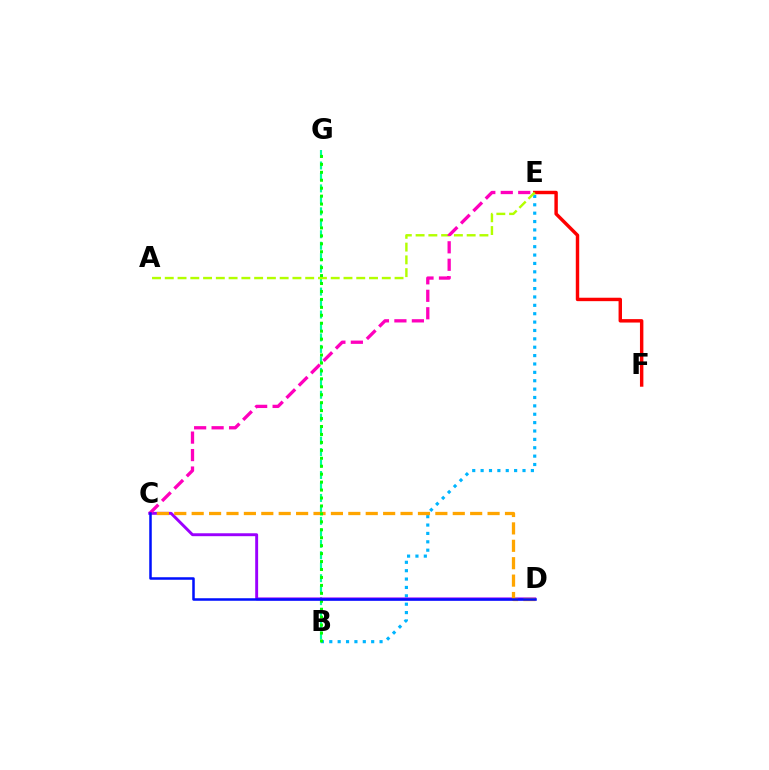{('B', 'G'): [{'color': '#00ff9d', 'line_style': 'dashed', 'thickness': 1.56}, {'color': '#08ff00', 'line_style': 'dotted', 'thickness': 2.16}], ('B', 'E'): [{'color': '#00b5ff', 'line_style': 'dotted', 'thickness': 2.28}], ('C', 'D'): [{'color': '#9b00ff', 'line_style': 'solid', 'thickness': 2.1}, {'color': '#ffa500', 'line_style': 'dashed', 'thickness': 2.36}, {'color': '#0010ff', 'line_style': 'solid', 'thickness': 1.81}], ('E', 'F'): [{'color': '#ff0000', 'line_style': 'solid', 'thickness': 2.47}], ('A', 'E'): [{'color': '#b3ff00', 'line_style': 'dashed', 'thickness': 1.73}], ('C', 'E'): [{'color': '#ff00bd', 'line_style': 'dashed', 'thickness': 2.37}]}